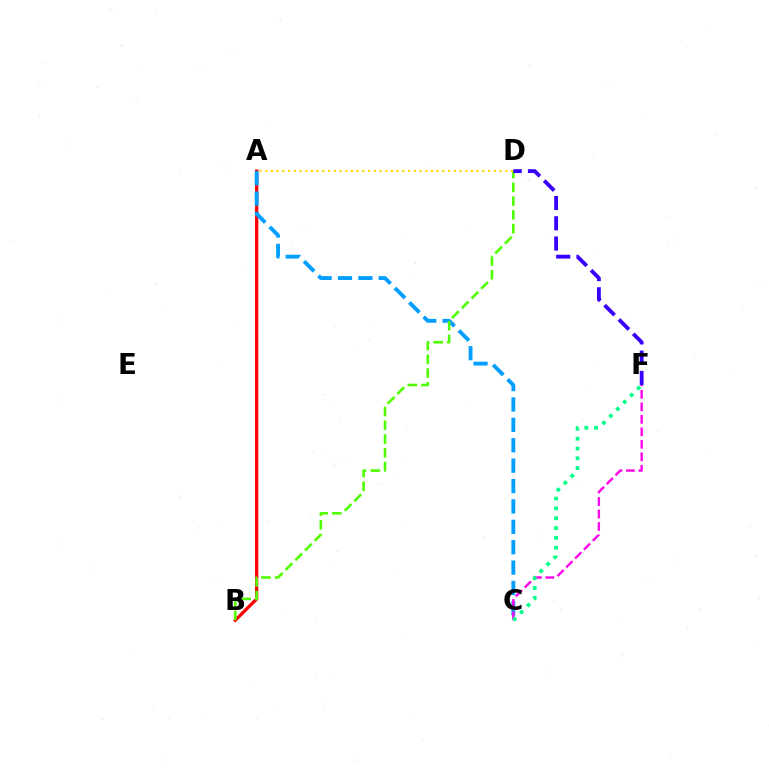{('A', 'B'): [{'color': '#ff0000', 'line_style': 'solid', 'thickness': 2.35}], ('A', 'C'): [{'color': '#009eff', 'line_style': 'dashed', 'thickness': 2.77}], ('B', 'D'): [{'color': '#4fff00', 'line_style': 'dashed', 'thickness': 1.87}], ('D', 'F'): [{'color': '#3700ff', 'line_style': 'dashed', 'thickness': 2.75}], ('A', 'D'): [{'color': '#ffd500', 'line_style': 'dotted', 'thickness': 1.55}], ('C', 'F'): [{'color': '#ff00ed', 'line_style': 'dashed', 'thickness': 1.7}, {'color': '#00ff86', 'line_style': 'dotted', 'thickness': 2.67}]}